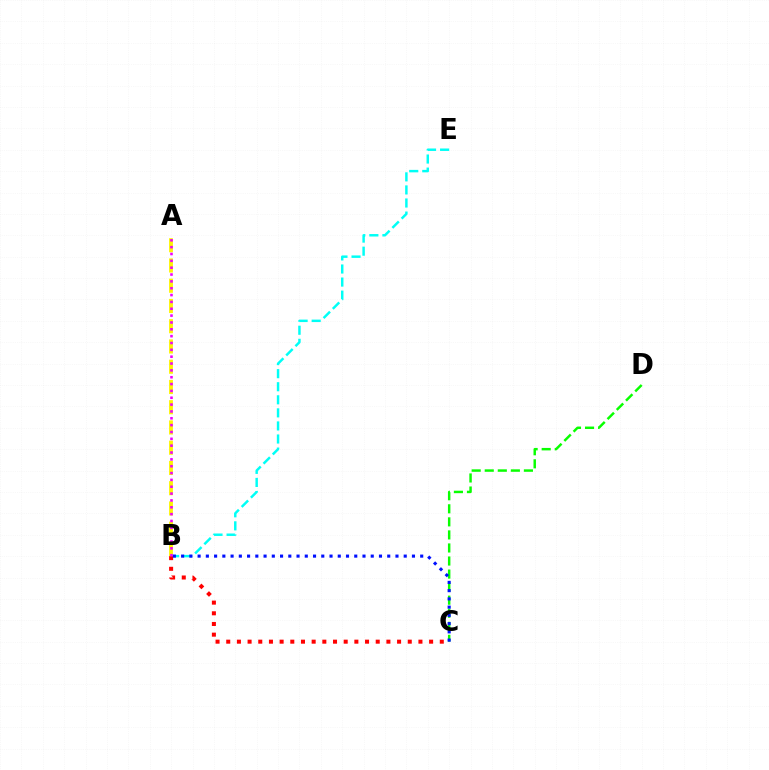{('C', 'D'): [{'color': '#08ff00', 'line_style': 'dashed', 'thickness': 1.77}], ('B', 'E'): [{'color': '#00fff6', 'line_style': 'dashed', 'thickness': 1.78}], ('B', 'C'): [{'color': '#ff0000', 'line_style': 'dotted', 'thickness': 2.9}, {'color': '#0010ff', 'line_style': 'dotted', 'thickness': 2.24}], ('A', 'B'): [{'color': '#fcf500', 'line_style': 'dashed', 'thickness': 2.75}, {'color': '#ee00ff', 'line_style': 'dotted', 'thickness': 1.86}]}